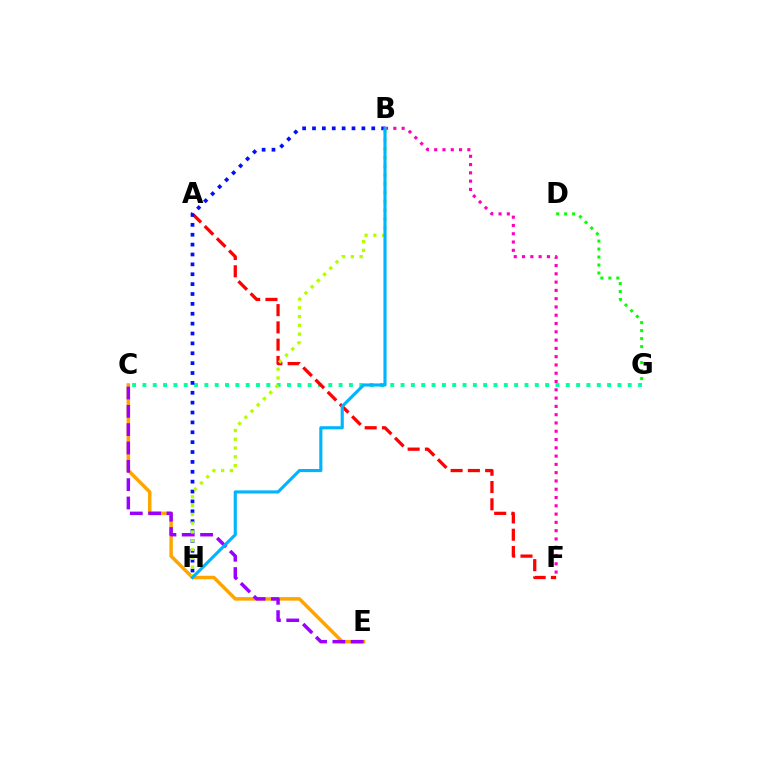{('B', 'F'): [{'color': '#ff00bd', 'line_style': 'dotted', 'thickness': 2.25}], ('C', 'G'): [{'color': '#00ff9d', 'line_style': 'dotted', 'thickness': 2.81}], ('C', 'E'): [{'color': '#ffa500', 'line_style': 'solid', 'thickness': 2.5}, {'color': '#9b00ff', 'line_style': 'dashed', 'thickness': 2.49}], ('A', 'F'): [{'color': '#ff0000', 'line_style': 'dashed', 'thickness': 2.35}], ('B', 'H'): [{'color': '#0010ff', 'line_style': 'dotted', 'thickness': 2.68}, {'color': '#b3ff00', 'line_style': 'dotted', 'thickness': 2.39}, {'color': '#00b5ff', 'line_style': 'solid', 'thickness': 2.25}], ('D', 'G'): [{'color': '#08ff00', 'line_style': 'dotted', 'thickness': 2.17}]}